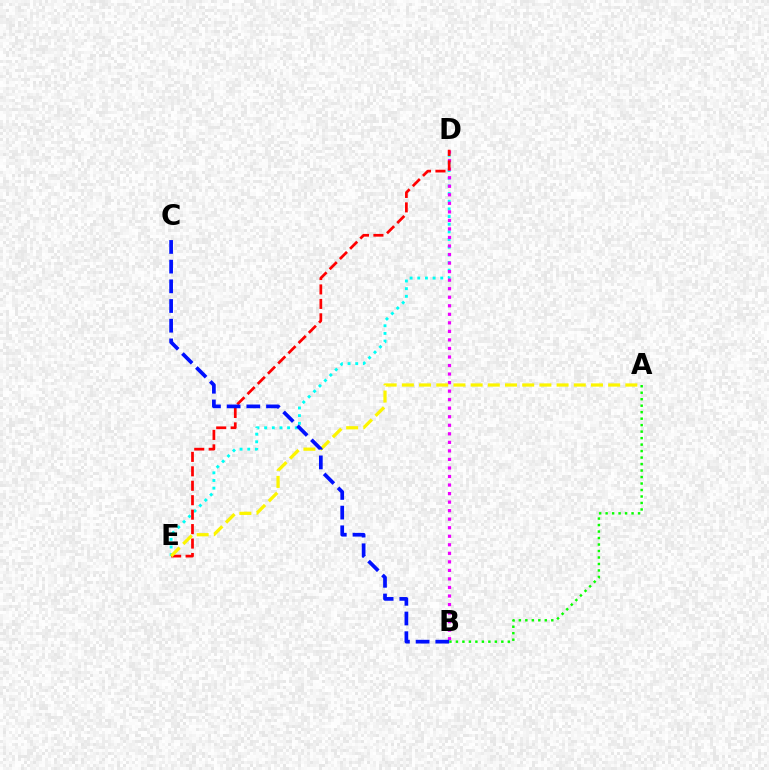{('D', 'E'): [{'color': '#00fff6', 'line_style': 'dotted', 'thickness': 2.08}, {'color': '#ff0000', 'line_style': 'dashed', 'thickness': 1.96}], ('B', 'D'): [{'color': '#ee00ff', 'line_style': 'dotted', 'thickness': 2.32}], ('A', 'B'): [{'color': '#08ff00', 'line_style': 'dotted', 'thickness': 1.76}], ('A', 'E'): [{'color': '#fcf500', 'line_style': 'dashed', 'thickness': 2.34}], ('B', 'C'): [{'color': '#0010ff', 'line_style': 'dashed', 'thickness': 2.68}]}